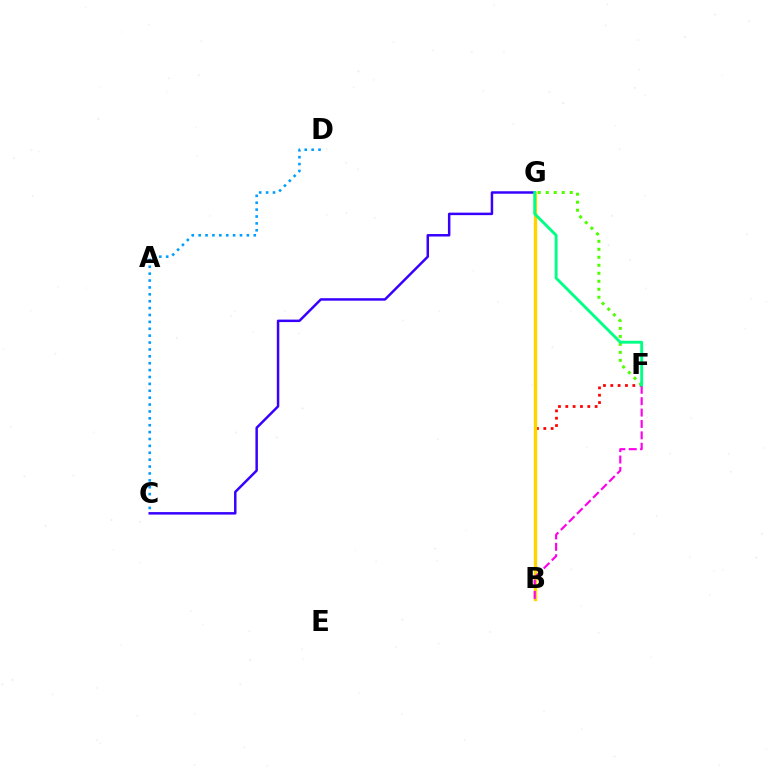{('C', 'D'): [{'color': '#009eff', 'line_style': 'dotted', 'thickness': 1.87}], ('B', 'F'): [{'color': '#ff0000', 'line_style': 'dotted', 'thickness': 1.99}, {'color': '#ff00ed', 'line_style': 'dashed', 'thickness': 1.55}], ('B', 'G'): [{'color': '#ffd500', 'line_style': 'solid', 'thickness': 2.44}], ('F', 'G'): [{'color': '#4fff00', 'line_style': 'dotted', 'thickness': 2.17}, {'color': '#00ff86', 'line_style': 'solid', 'thickness': 2.07}], ('C', 'G'): [{'color': '#3700ff', 'line_style': 'solid', 'thickness': 1.79}]}